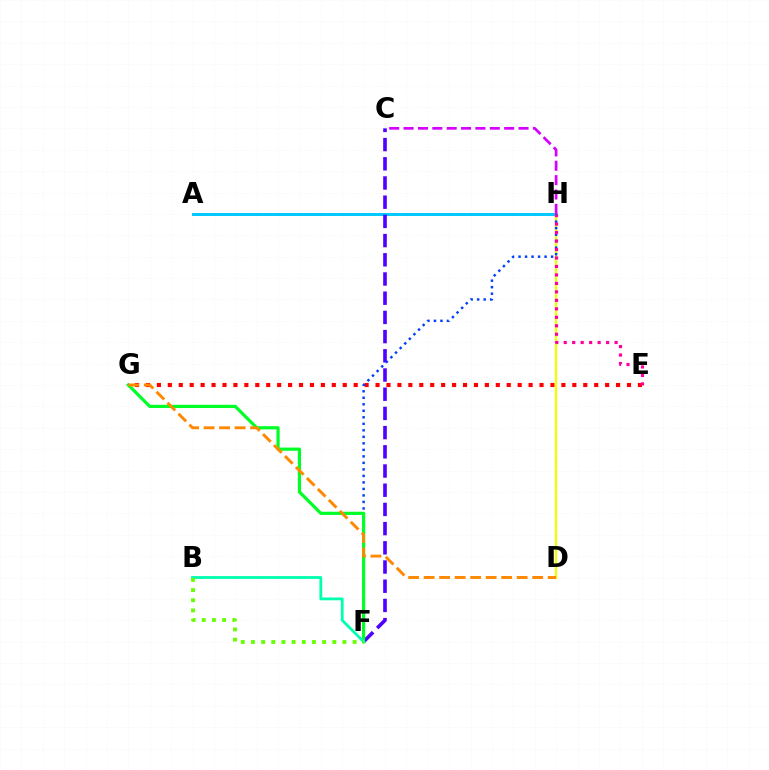{('E', 'G'): [{'color': '#ff0000', 'line_style': 'dotted', 'thickness': 2.97}], ('A', 'H'): [{'color': '#00c7ff', 'line_style': 'solid', 'thickness': 2.13}], ('C', 'F'): [{'color': '#4f00ff', 'line_style': 'dashed', 'thickness': 2.61}], ('D', 'H'): [{'color': '#eeff00', 'line_style': 'solid', 'thickness': 1.63}], ('F', 'H'): [{'color': '#003fff', 'line_style': 'dotted', 'thickness': 1.77}], ('C', 'H'): [{'color': '#d600ff', 'line_style': 'dashed', 'thickness': 1.95}], ('F', 'G'): [{'color': '#00ff27', 'line_style': 'solid', 'thickness': 2.3}], ('B', 'F'): [{'color': '#00ffaf', 'line_style': 'solid', 'thickness': 2.02}, {'color': '#66ff00', 'line_style': 'dotted', 'thickness': 2.76}], ('D', 'G'): [{'color': '#ff8800', 'line_style': 'dashed', 'thickness': 2.11}], ('E', 'H'): [{'color': '#ff00a0', 'line_style': 'dotted', 'thickness': 2.3}]}